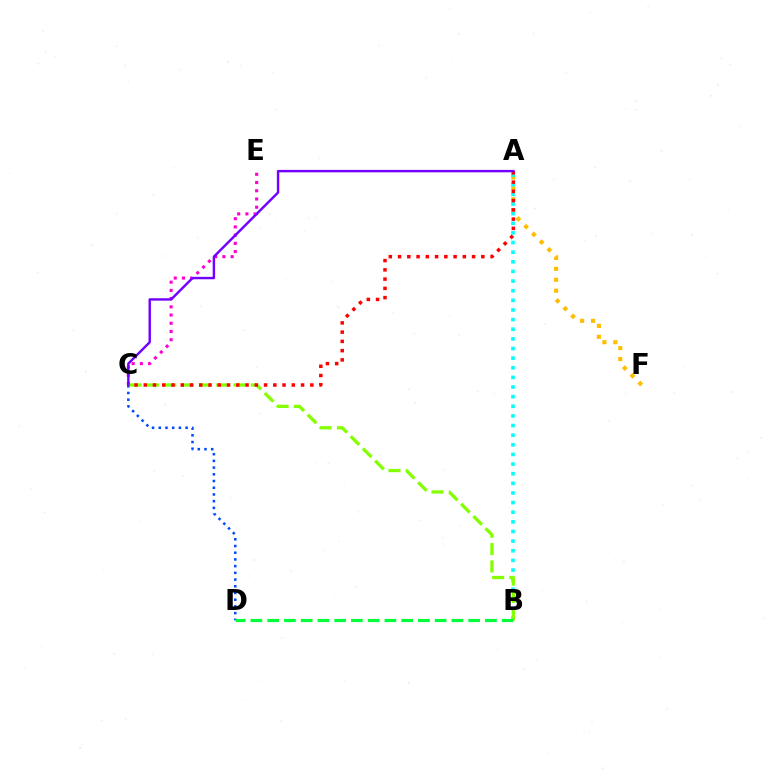{('A', 'F'): [{'color': '#ffbd00', 'line_style': 'dotted', 'thickness': 2.96}], ('A', 'B'): [{'color': '#00fff6', 'line_style': 'dotted', 'thickness': 2.62}], ('C', 'E'): [{'color': '#ff00cf', 'line_style': 'dotted', 'thickness': 2.23}], ('C', 'D'): [{'color': '#004bff', 'line_style': 'dotted', 'thickness': 1.82}], ('B', 'C'): [{'color': '#84ff00', 'line_style': 'dashed', 'thickness': 2.35}], ('B', 'D'): [{'color': '#00ff39', 'line_style': 'dashed', 'thickness': 2.28}], ('A', 'C'): [{'color': '#ff0000', 'line_style': 'dotted', 'thickness': 2.51}, {'color': '#7200ff', 'line_style': 'solid', 'thickness': 1.75}]}